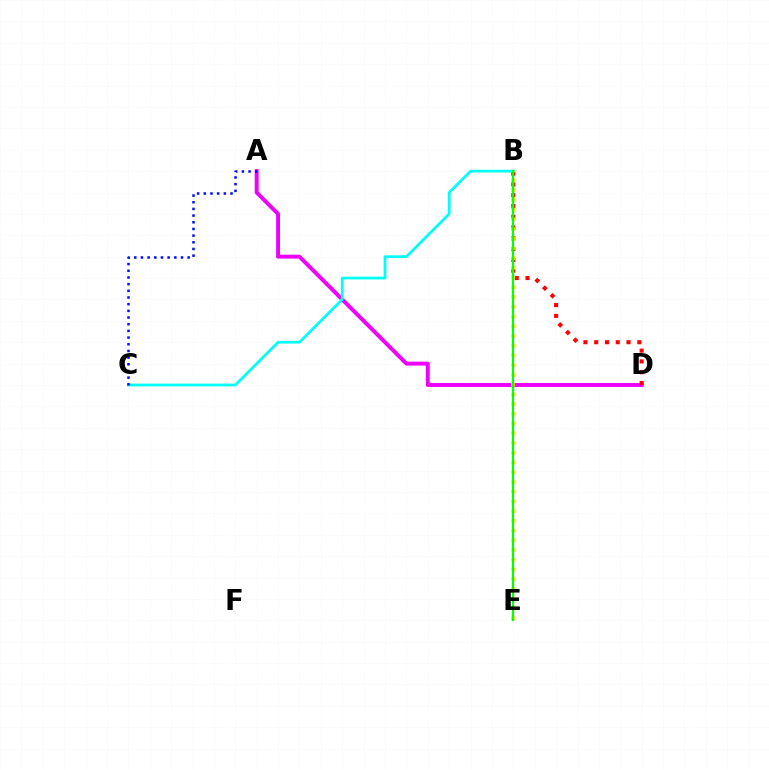{('A', 'D'): [{'color': '#ee00ff', 'line_style': 'solid', 'thickness': 2.82}], ('B', 'C'): [{'color': '#00fff6', 'line_style': 'solid', 'thickness': 1.98}], ('B', 'D'): [{'color': '#ff0000', 'line_style': 'dotted', 'thickness': 2.93}], ('B', 'E'): [{'color': '#fcf500', 'line_style': 'dotted', 'thickness': 2.64}, {'color': '#08ff00', 'line_style': 'solid', 'thickness': 1.61}], ('A', 'C'): [{'color': '#0010ff', 'line_style': 'dotted', 'thickness': 1.81}]}